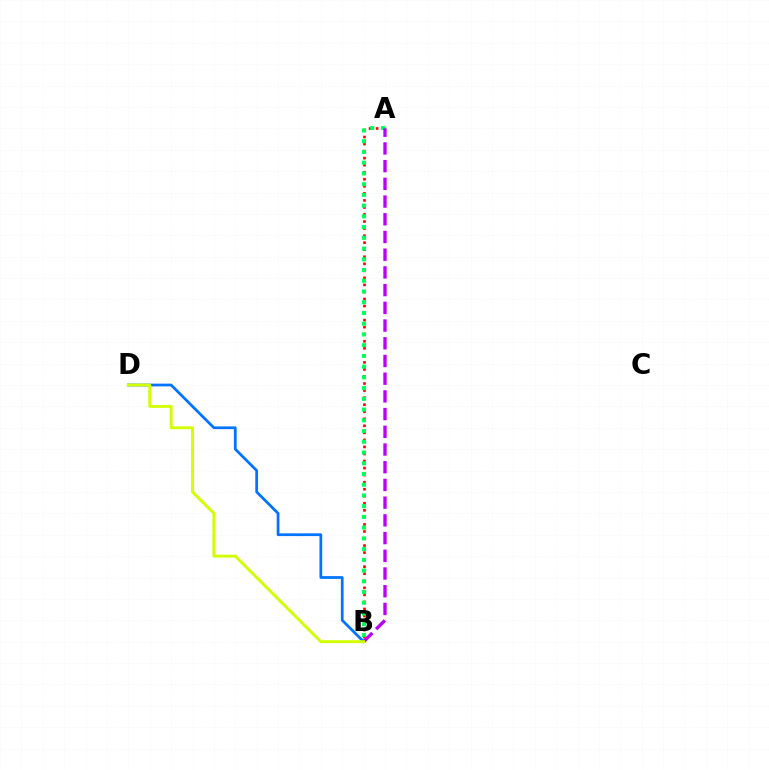{('A', 'B'): [{'color': '#ff0000', 'line_style': 'dotted', 'thickness': 1.91}, {'color': '#00ff5c', 'line_style': 'dotted', 'thickness': 2.92}, {'color': '#b900ff', 'line_style': 'dashed', 'thickness': 2.41}], ('B', 'D'): [{'color': '#0074ff', 'line_style': 'solid', 'thickness': 1.98}, {'color': '#d1ff00', 'line_style': 'solid', 'thickness': 2.1}]}